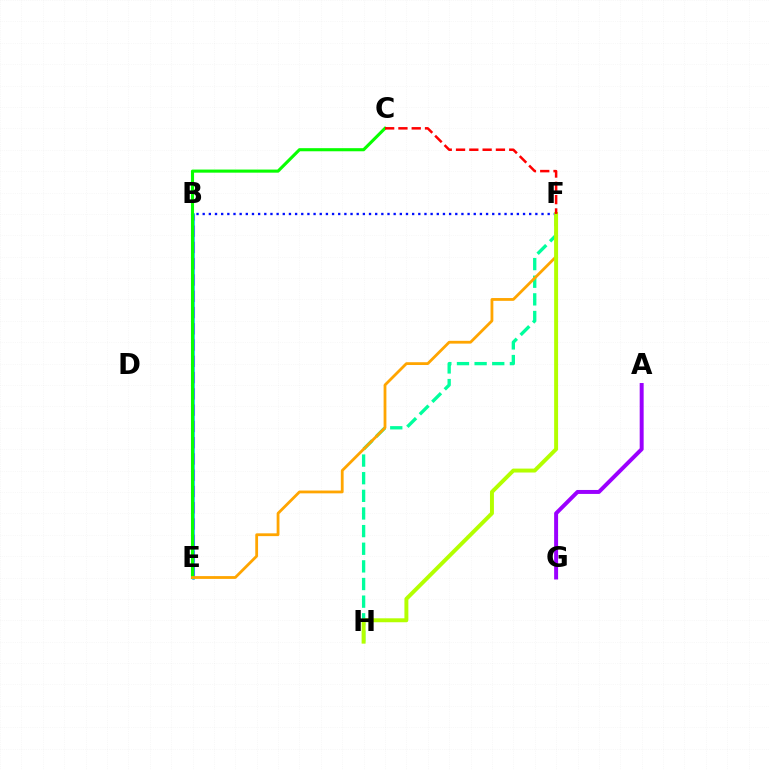{('B', 'E'): [{'color': '#ff00bd', 'line_style': 'dashed', 'thickness': 2.21}, {'color': '#00b5ff', 'line_style': 'solid', 'thickness': 1.84}], ('C', 'E'): [{'color': '#08ff00', 'line_style': 'solid', 'thickness': 2.23}], ('F', 'H'): [{'color': '#00ff9d', 'line_style': 'dashed', 'thickness': 2.4}, {'color': '#b3ff00', 'line_style': 'solid', 'thickness': 2.84}], ('E', 'F'): [{'color': '#ffa500', 'line_style': 'solid', 'thickness': 2.01}], ('B', 'F'): [{'color': '#0010ff', 'line_style': 'dotted', 'thickness': 1.67}], ('A', 'G'): [{'color': '#9b00ff', 'line_style': 'solid', 'thickness': 2.85}], ('C', 'F'): [{'color': '#ff0000', 'line_style': 'dashed', 'thickness': 1.81}]}